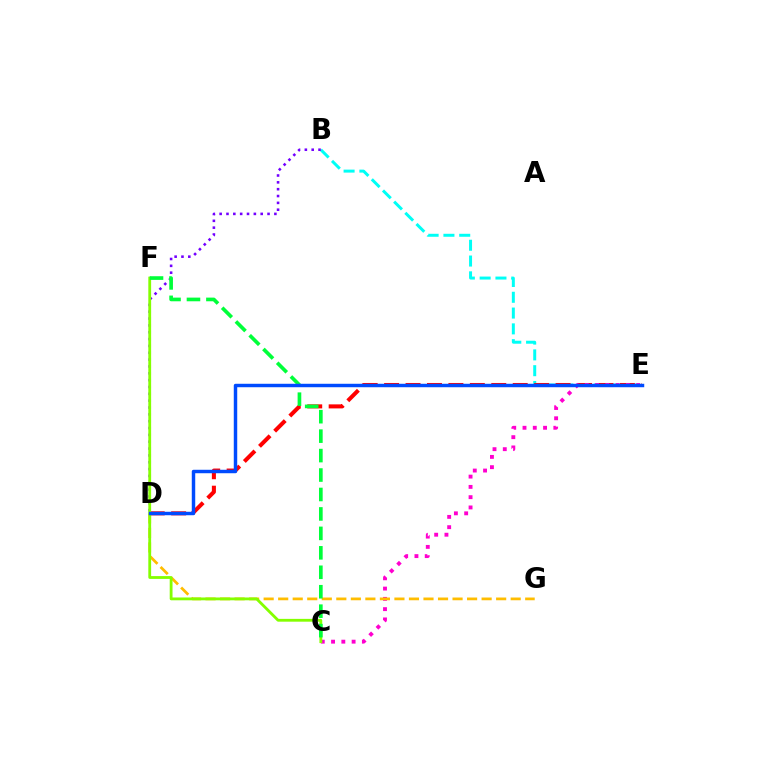{('B', 'E'): [{'color': '#00fff6', 'line_style': 'dashed', 'thickness': 2.15}], ('D', 'E'): [{'color': '#ff0000', 'line_style': 'dashed', 'thickness': 2.91}, {'color': '#004bff', 'line_style': 'solid', 'thickness': 2.49}], ('C', 'E'): [{'color': '#ff00cf', 'line_style': 'dotted', 'thickness': 2.79}], ('B', 'D'): [{'color': '#7200ff', 'line_style': 'dotted', 'thickness': 1.86}], ('D', 'G'): [{'color': '#ffbd00', 'line_style': 'dashed', 'thickness': 1.97}], ('C', 'F'): [{'color': '#84ff00', 'line_style': 'solid', 'thickness': 2.03}, {'color': '#00ff39', 'line_style': 'dashed', 'thickness': 2.64}]}